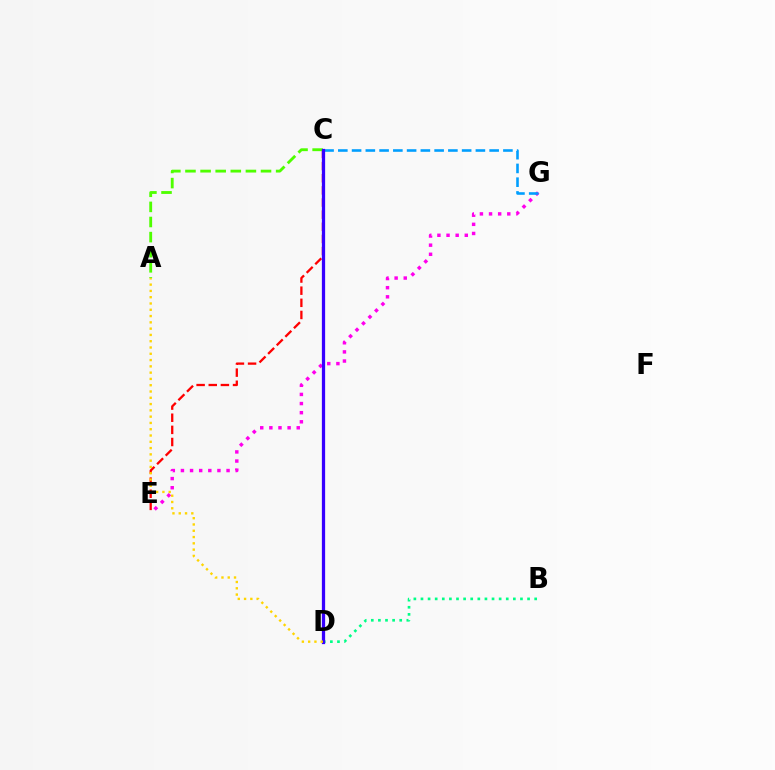{('C', 'E'): [{'color': '#ff0000', 'line_style': 'dashed', 'thickness': 1.65}], ('A', 'C'): [{'color': '#4fff00', 'line_style': 'dashed', 'thickness': 2.05}], ('E', 'G'): [{'color': '#ff00ed', 'line_style': 'dotted', 'thickness': 2.48}], ('B', 'D'): [{'color': '#00ff86', 'line_style': 'dotted', 'thickness': 1.93}], ('C', 'G'): [{'color': '#009eff', 'line_style': 'dashed', 'thickness': 1.87}], ('C', 'D'): [{'color': '#3700ff', 'line_style': 'solid', 'thickness': 2.34}], ('A', 'D'): [{'color': '#ffd500', 'line_style': 'dotted', 'thickness': 1.71}]}